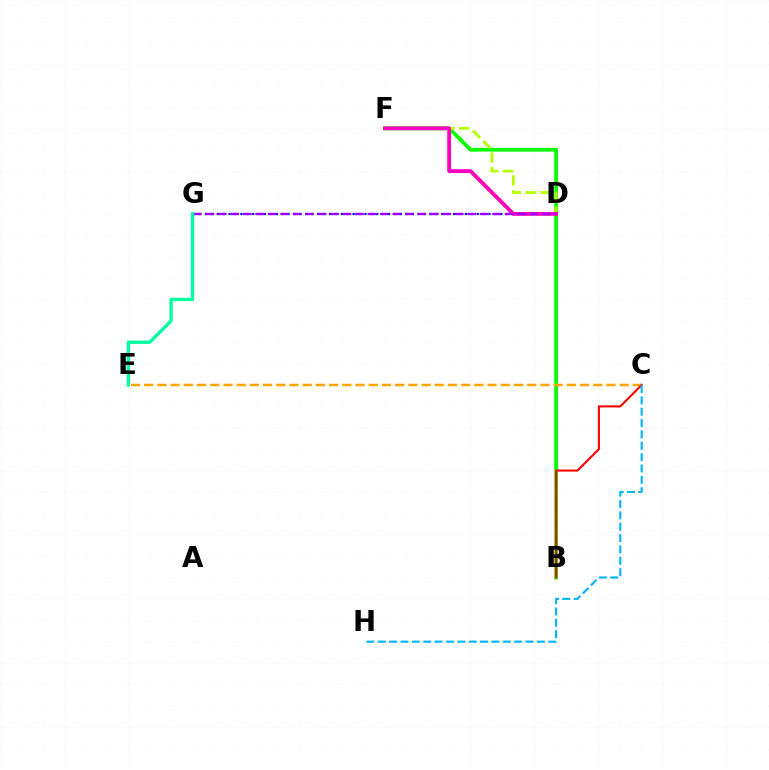{('B', 'F'): [{'color': '#08ff00', 'line_style': 'solid', 'thickness': 2.71}], ('C', 'E'): [{'color': '#ffa500', 'line_style': 'dashed', 'thickness': 1.79}], ('B', 'C'): [{'color': '#ff0000', 'line_style': 'solid', 'thickness': 1.5}], ('D', 'G'): [{'color': '#0010ff', 'line_style': 'dotted', 'thickness': 1.61}, {'color': '#9b00ff', 'line_style': 'dashed', 'thickness': 1.69}], ('D', 'F'): [{'color': '#b3ff00', 'line_style': 'dashed', 'thickness': 2.01}, {'color': '#ff00bd', 'line_style': 'solid', 'thickness': 2.75}], ('E', 'G'): [{'color': '#00ff9d', 'line_style': 'solid', 'thickness': 2.39}], ('C', 'H'): [{'color': '#00b5ff', 'line_style': 'dashed', 'thickness': 1.54}]}